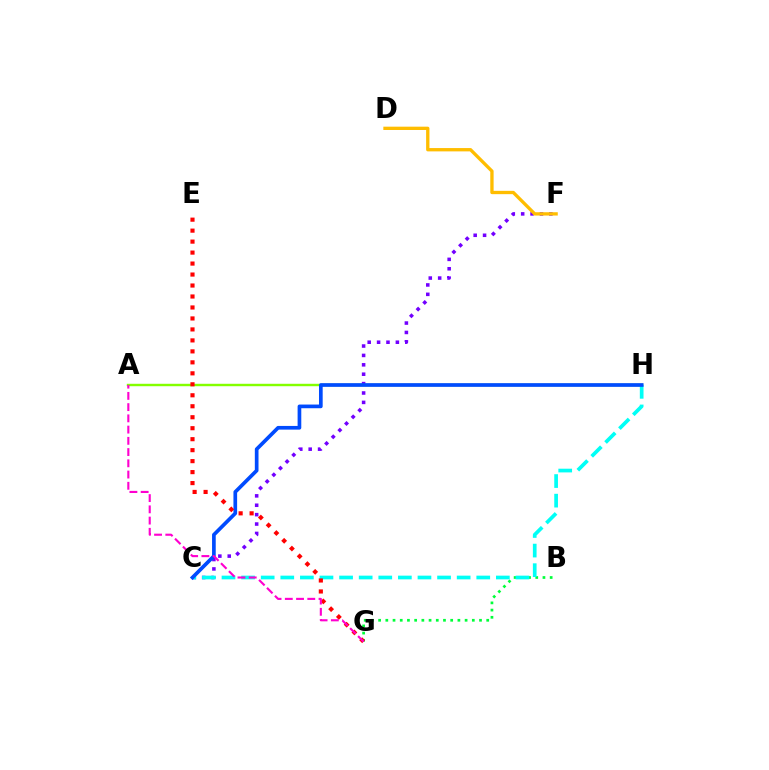{('C', 'F'): [{'color': '#7200ff', 'line_style': 'dotted', 'thickness': 2.55}], ('B', 'G'): [{'color': '#00ff39', 'line_style': 'dotted', 'thickness': 1.96}], ('A', 'H'): [{'color': '#84ff00', 'line_style': 'solid', 'thickness': 1.74}], ('C', 'H'): [{'color': '#00fff6', 'line_style': 'dashed', 'thickness': 2.66}, {'color': '#004bff', 'line_style': 'solid', 'thickness': 2.65}], ('E', 'G'): [{'color': '#ff0000', 'line_style': 'dotted', 'thickness': 2.98}], ('D', 'F'): [{'color': '#ffbd00', 'line_style': 'solid', 'thickness': 2.39}], ('A', 'G'): [{'color': '#ff00cf', 'line_style': 'dashed', 'thickness': 1.53}]}